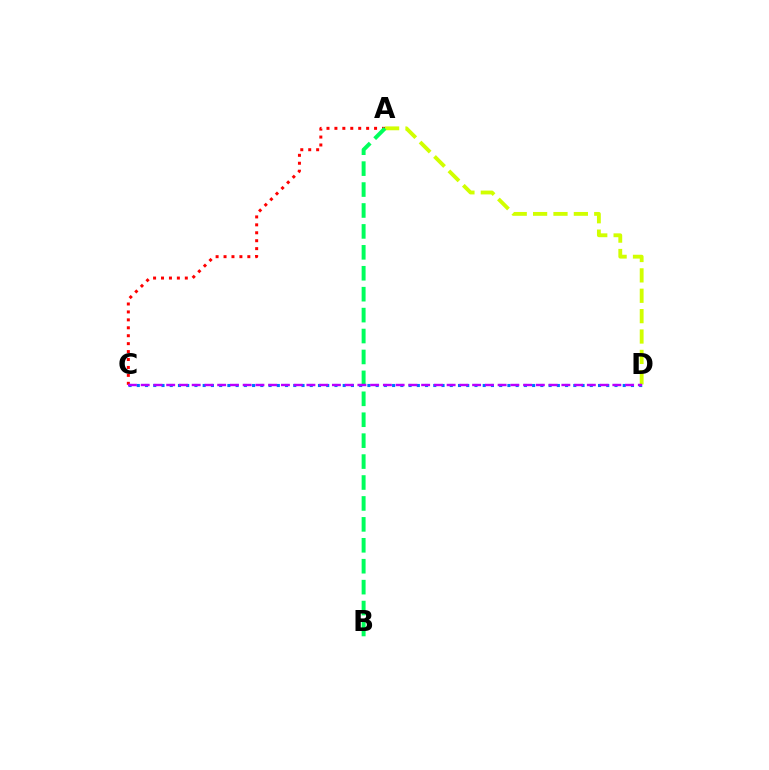{('A', 'D'): [{'color': '#d1ff00', 'line_style': 'dashed', 'thickness': 2.77}], ('C', 'D'): [{'color': '#0074ff', 'line_style': 'dotted', 'thickness': 2.24}, {'color': '#b900ff', 'line_style': 'dashed', 'thickness': 1.73}], ('A', 'C'): [{'color': '#ff0000', 'line_style': 'dotted', 'thickness': 2.15}], ('A', 'B'): [{'color': '#00ff5c', 'line_style': 'dashed', 'thickness': 2.84}]}